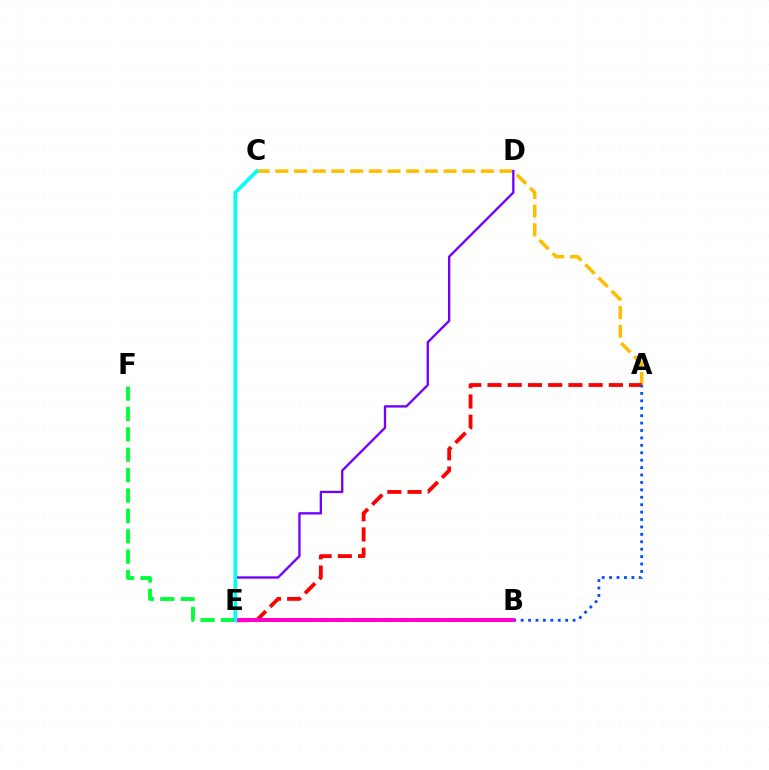{('A', 'C'): [{'color': '#ffbd00', 'line_style': 'dashed', 'thickness': 2.54}], ('A', 'E'): [{'color': '#ff0000', 'line_style': 'dashed', 'thickness': 2.75}], ('D', 'E'): [{'color': '#7200ff', 'line_style': 'solid', 'thickness': 1.68}], ('E', 'F'): [{'color': '#00ff39', 'line_style': 'dashed', 'thickness': 2.77}], ('B', 'E'): [{'color': '#84ff00', 'line_style': 'dashed', 'thickness': 2.22}, {'color': '#ff00cf', 'line_style': 'solid', 'thickness': 2.89}], ('A', 'B'): [{'color': '#004bff', 'line_style': 'dotted', 'thickness': 2.02}], ('C', 'E'): [{'color': '#00fff6', 'line_style': 'solid', 'thickness': 2.62}]}